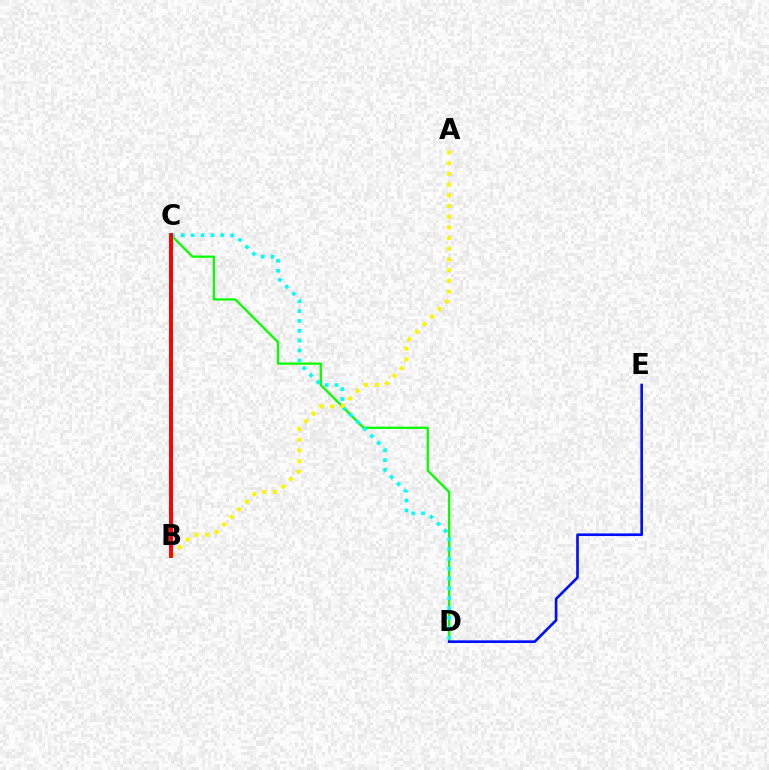{('C', 'D'): [{'color': '#08ff00', 'line_style': 'solid', 'thickness': 1.64}, {'color': '#00fff6', 'line_style': 'dotted', 'thickness': 2.68}], ('A', 'B'): [{'color': '#fcf500', 'line_style': 'dotted', 'thickness': 2.91}], ('D', 'E'): [{'color': '#0010ff', 'line_style': 'solid', 'thickness': 1.91}], ('B', 'C'): [{'color': '#ee00ff', 'line_style': 'dotted', 'thickness': 2.25}, {'color': '#ff0000', 'line_style': 'solid', 'thickness': 2.83}]}